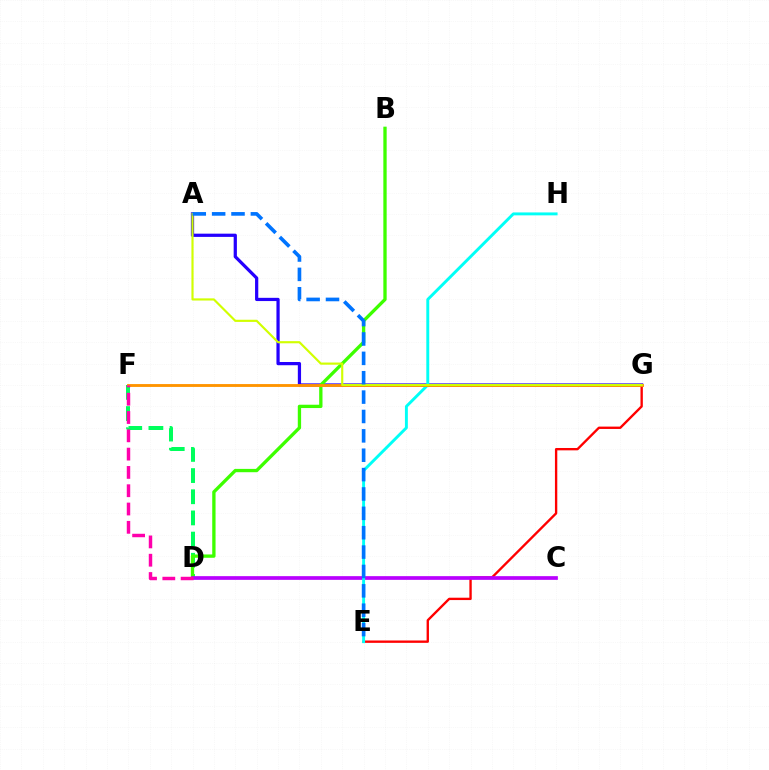{('E', 'G'): [{'color': '#ff0000', 'line_style': 'solid', 'thickness': 1.7}], ('A', 'G'): [{'color': '#2500ff', 'line_style': 'solid', 'thickness': 2.33}, {'color': '#d1ff00', 'line_style': 'solid', 'thickness': 1.55}], ('D', 'F'): [{'color': '#00ff5c', 'line_style': 'dashed', 'thickness': 2.88}, {'color': '#ff00ac', 'line_style': 'dashed', 'thickness': 2.49}], ('B', 'D'): [{'color': '#3dff00', 'line_style': 'solid', 'thickness': 2.39}], ('C', 'D'): [{'color': '#b900ff', 'line_style': 'solid', 'thickness': 2.67}], ('E', 'H'): [{'color': '#00fff6', 'line_style': 'solid', 'thickness': 2.1}], ('F', 'G'): [{'color': '#ff9400', 'line_style': 'solid', 'thickness': 2.06}], ('A', 'E'): [{'color': '#0074ff', 'line_style': 'dashed', 'thickness': 2.63}]}